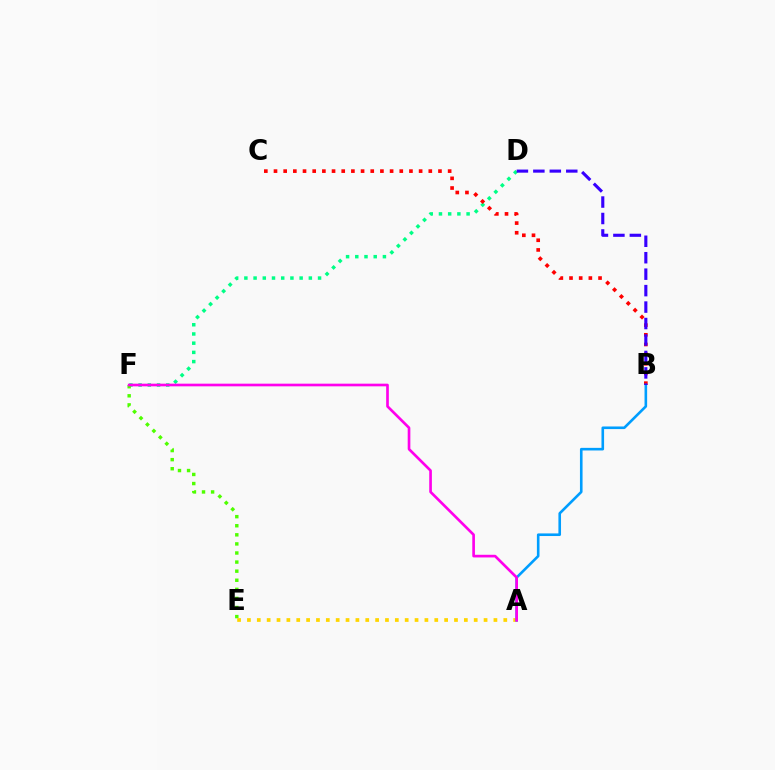{('D', 'F'): [{'color': '#00ff86', 'line_style': 'dotted', 'thickness': 2.5}], ('B', 'C'): [{'color': '#ff0000', 'line_style': 'dotted', 'thickness': 2.63}], ('E', 'F'): [{'color': '#4fff00', 'line_style': 'dotted', 'thickness': 2.47}], ('A', 'E'): [{'color': '#ffd500', 'line_style': 'dotted', 'thickness': 2.68}], ('A', 'B'): [{'color': '#009eff', 'line_style': 'solid', 'thickness': 1.88}], ('A', 'F'): [{'color': '#ff00ed', 'line_style': 'solid', 'thickness': 1.92}], ('B', 'D'): [{'color': '#3700ff', 'line_style': 'dashed', 'thickness': 2.24}]}